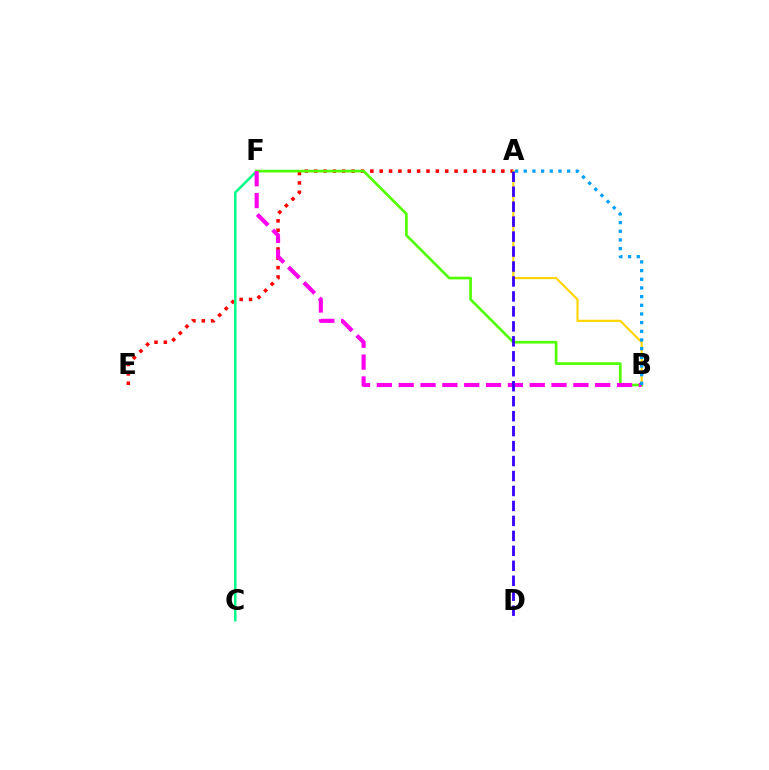{('A', 'E'): [{'color': '#ff0000', 'line_style': 'dotted', 'thickness': 2.54}], ('C', 'F'): [{'color': '#00ff86', 'line_style': 'solid', 'thickness': 1.79}], ('A', 'B'): [{'color': '#ffd500', 'line_style': 'solid', 'thickness': 1.54}, {'color': '#009eff', 'line_style': 'dotted', 'thickness': 2.36}], ('B', 'F'): [{'color': '#4fff00', 'line_style': 'solid', 'thickness': 1.93}, {'color': '#ff00ed', 'line_style': 'dashed', 'thickness': 2.97}], ('A', 'D'): [{'color': '#3700ff', 'line_style': 'dashed', 'thickness': 2.03}]}